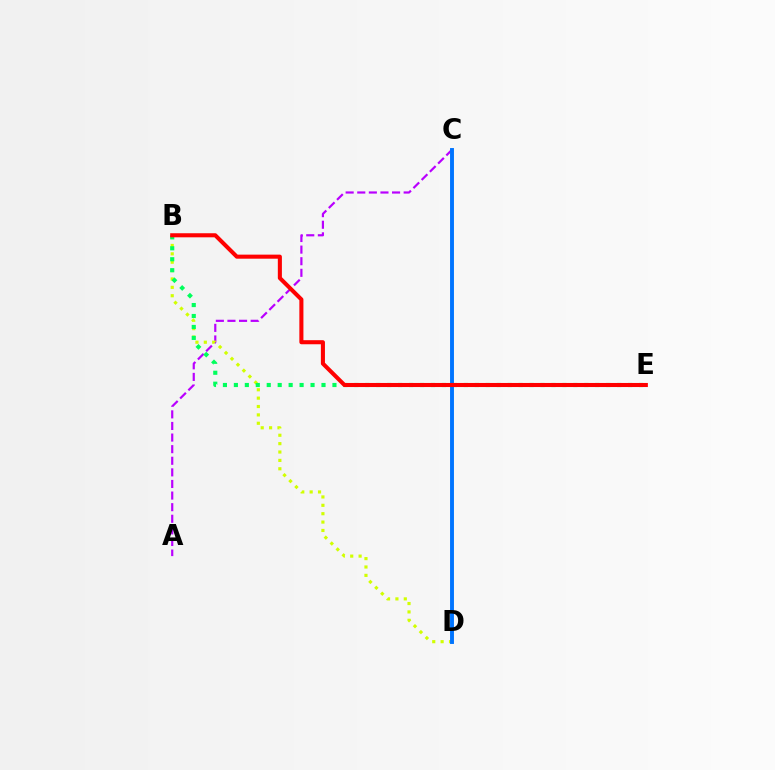{('A', 'C'): [{'color': '#b900ff', 'line_style': 'dashed', 'thickness': 1.58}], ('B', 'D'): [{'color': '#d1ff00', 'line_style': 'dotted', 'thickness': 2.28}], ('C', 'D'): [{'color': '#0074ff', 'line_style': 'solid', 'thickness': 2.81}], ('B', 'E'): [{'color': '#00ff5c', 'line_style': 'dotted', 'thickness': 2.98}, {'color': '#ff0000', 'line_style': 'solid', 'thickness': 2.93}]}